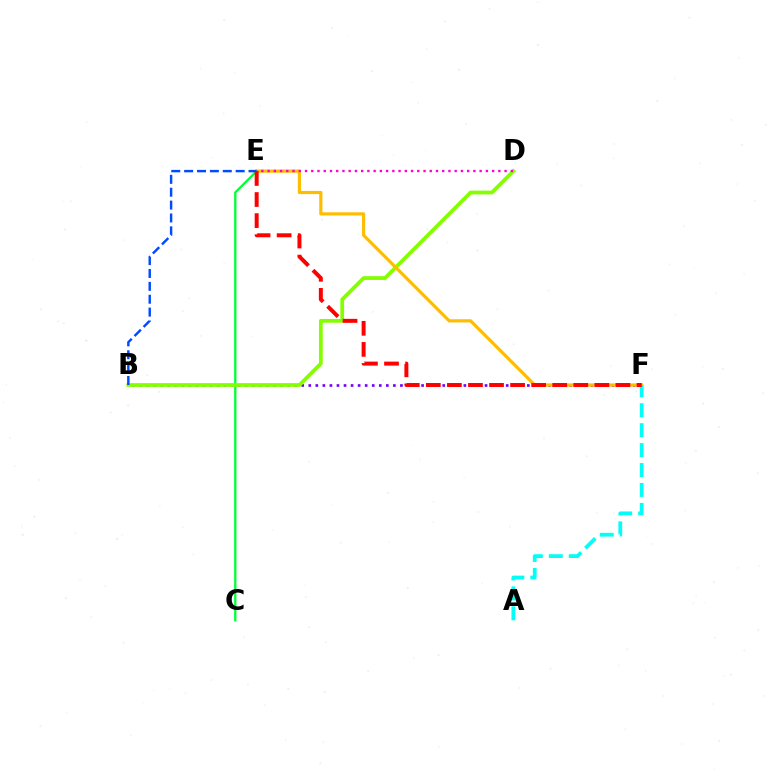{('C', 'E'): [{'color': '#00ff39', 'line_style': 'solid', 'thickness': 1.67}], ('B', 'F'): [{'color': '#7200ff', 'line_style': 'dotted', 'thickness': 1.92}], ('B', 'D'): [{'color': '#84ff00', 'line_style': 'solid', 'thickness': 2.7}], ('E', 'F'): [{'color': '#ffbd00', 'line_style': 'solid', 'thickness': 2.31}, {'color': '#ff0000', 'line_style': 'dashed', 'thickness': 2.86}], ('B', 'E'): [{'color': '#004bff', 'line_style': 'dashed', 'thickness': 1.75}], ('D', 'E'): [{'color': '#ff00cf', 'line_style': 'dotted', 'thickness': 1.69}], ('A', 'F'): [{'color': '#00fff6', 'line_style': 'dashed', 'thickness': 2.71}]}